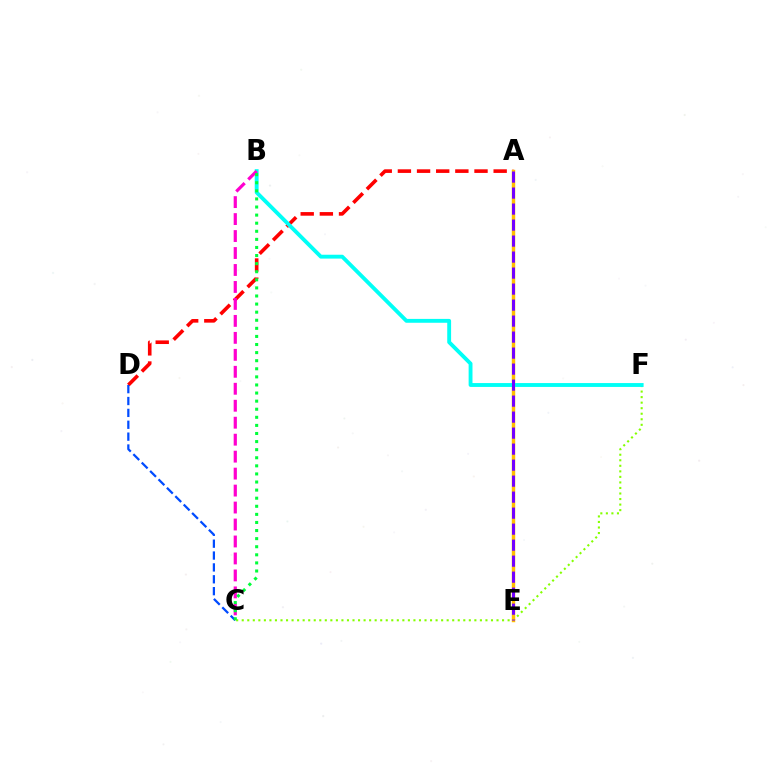{('A', 'D'): [{'color': '#ff0000', 'line_style': 'dashed', 'thickness': 2.6}], ('C', 'F'): [{'color': '#84ff00', 'line_style': 'dotted', 'thickness': 1.5}], ('C', 'D'): [{'color': '#004bff', 'line_style': 'dashed', 'thickness': 1.61}], ('A', 'E'): [{'color': '#ffbd00', 'line_style': 'solid', 'thickness': 2.48}, {'color': '#7200ff', 'line_style': 'dashed', 'thickness': 2.17}], ('B', 'F'): [{'color': '#00fff6', 'line_style': 'solid', 'thickness': 2.78}], ('B', 'C'): [{'color': '#ff00cf', 'line_style': 'dashed', 'thickness': 2.31}, {'color': '#00ff39', 'line_style': 'dotted', 'thickness': 2.2}]}